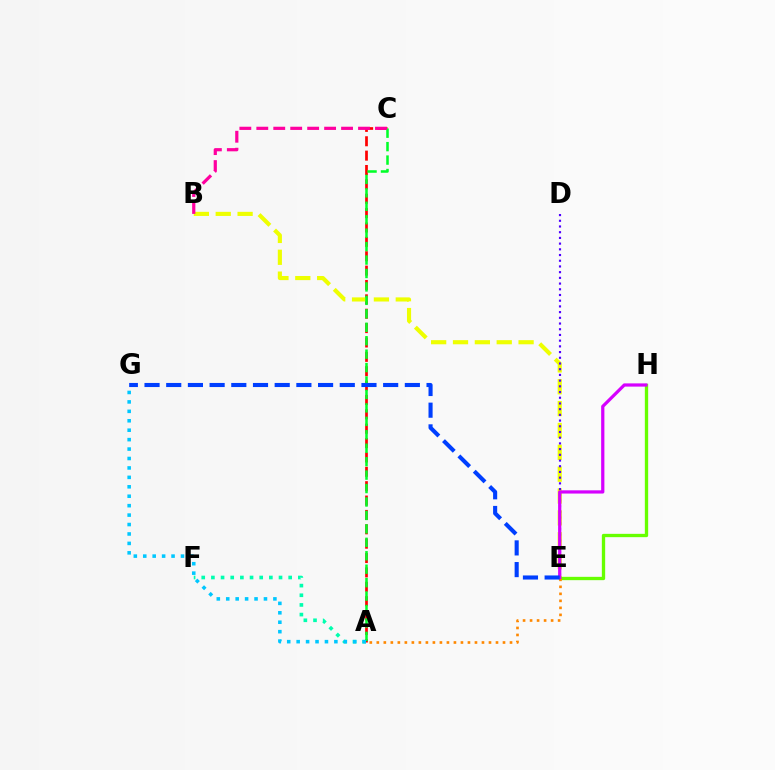{('A', 'C'): [{'color': '#ff0000', 'line_style': 'dashed', 'thickness': 1.95}, {'color': '#00ff27', 'line_style': 'dashed', 'thickness': 1.83}], ('B', 'E'): [{'color': '#eeff00', 'line_style': 'dashed', 'thickness': 2.97}], ('D', 'E'): [{'color': '#4f00ff', 'line_style': 'dotted', 'thickness': 1.55}], ('E', 'H'): [{'color': '#66ff00', 'line_style': 'solid', 'thickness': 2.39}, {'color': '#d600ff', 'line_style': 'solid', 'thickness': 2.32}], ('A', 'F'): [{'color': '#00ffaf', 'line_style': 'dotted', 'thickness': 2.62}], ('A', 'E'): [{'color': '#ff8800', 'line_style': 'dotted', 'thickness': 1.9}], ('B', 'C'): [{'color': '#ff00a0', 'line_style': 'dashed', 'thickness': 2.3}], ('A', 'G'): [{'color': '#00c7ff', 'line_style': 'dotted', 'thickness': 2.56}], ('E', 'G'): [{'color': '#003fff', 'line_style': 'dashed', 'thickness': 2.95}]}